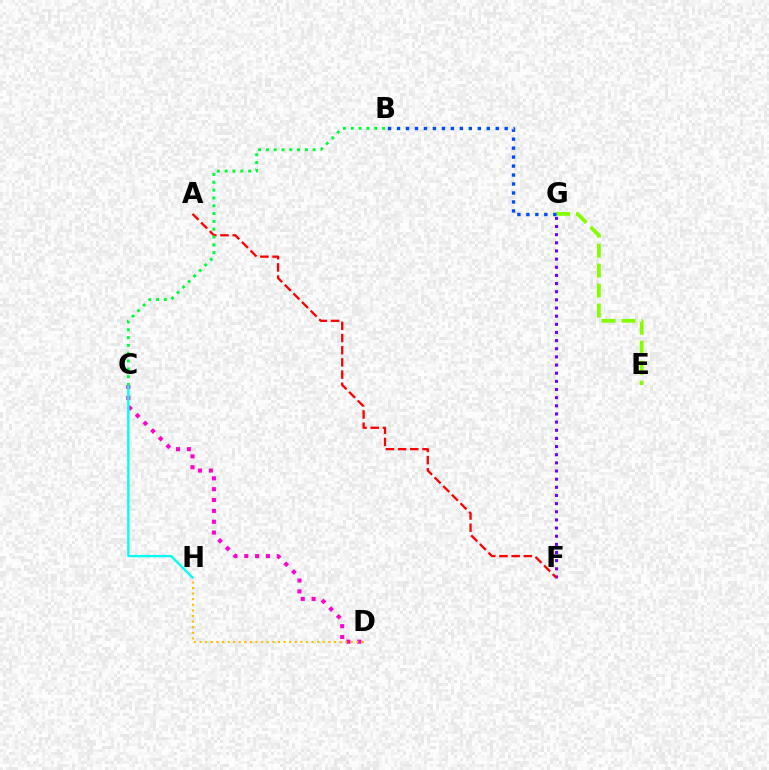{('C', 'D'): [{'color': '#ff00cf', 'line_style': 'dotted', 'thickness': 2.95}], ('F', 'G'): [{'color': '#7200ff', 'line_style': 'dotted', 'thickness': 2.21}], ('E', 'G'): [{'color': '#84ff00', 'line_style': 'dashed', 'thickness': 2.72}], ('C', 'H'): [{'color': '#00fff6', 'line_style': 'solid', 'thickness': 1.7}], ('D', 'H'): [{'color': '#ffbd00', 'line_style': 'dotted', 'thickness': 1.52}], ('A', 'F'): [{'color': '#ff0000', 'line_style': 'dashed', 'thickness': 1.66}], ('B', 'C'): [{'color': '#00ff39', 'line_style': 'dotted', 'thickness': 2.12}], ('B', 'G'): [{'color': '#004bff', 'line_style': 'dotted', 'thickness': 2.44}]}